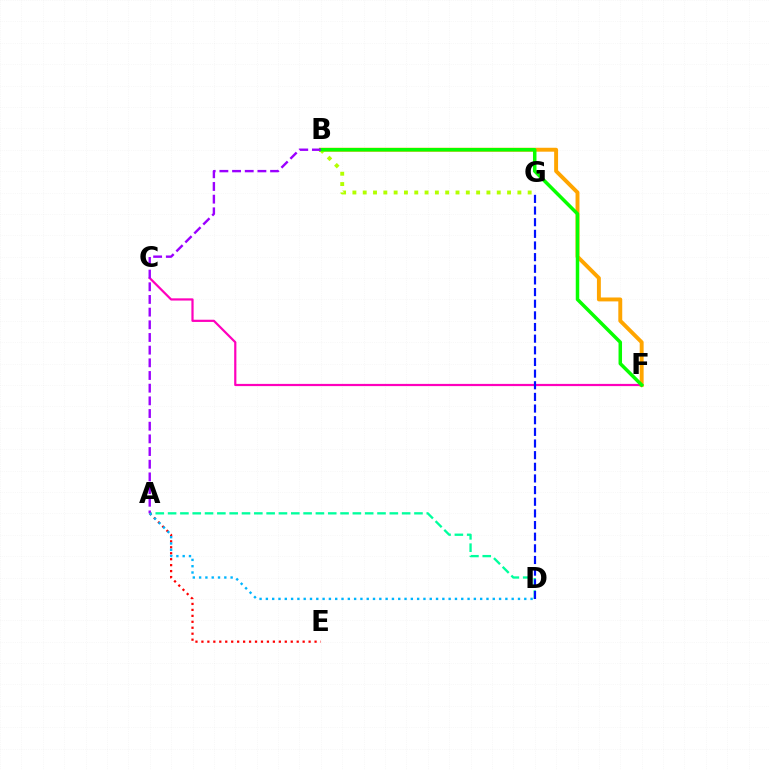{('A', 'D'): [{'color': '#00ff9d', 'line_style': 'dashed', 'thickness': 1.67}, {'color': '#00b5ff', 'line_style': 'dotted', 'thickness': 1.71}], ('B', 'F'): [{'color': '#ffa500', 'line_style': 'solid', 'thickness': 2.82}, {'color': '#08ff00', 'line_style': 'solid', 'thickness': 2.52}], ('A', 'E'): [{'color': '#ff0000', 'line_style': 'dotted', 'thickness': 1.62}], ('C', 'F'): [{'color': '#ff00bd', 'line_style': 'solid', 'thickness': 1.59}], ('B', 'G'): [{'color': '#b3ff00', 'line_style': 'dotted', 'thickness': 2.8}], ('D', 'G'): [{'color': '#0010ff', 'line_style': 'dashed', 'thickness': 1.58}], ('A', 'B'): [{'color': '#9b00ff', 'line_style': 'dashed', 'thickness': 1.72}]}